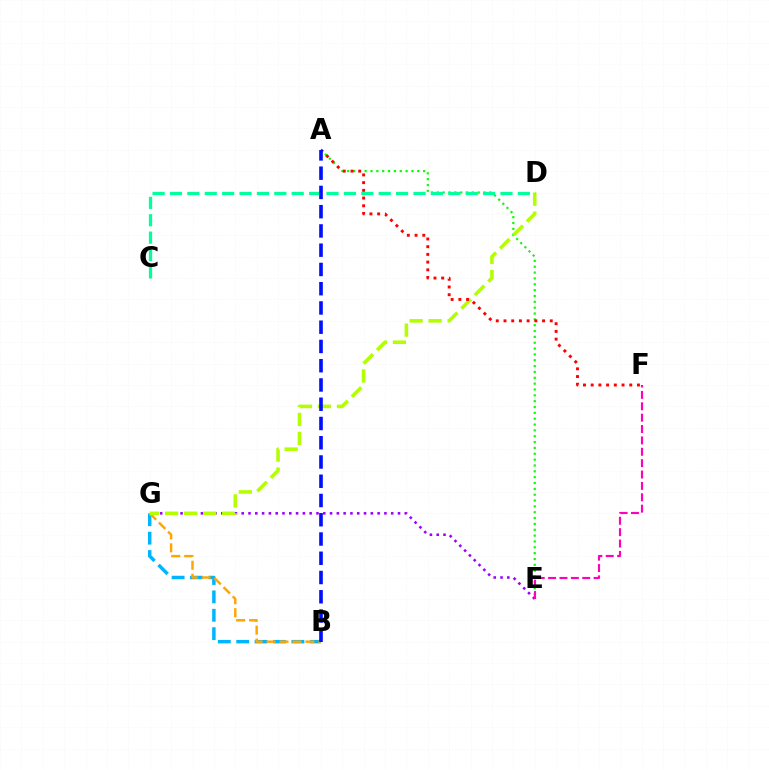{('E', 'G'): [{'color': '#9b00ff', 'line_style': 'dotted', 'thickness': 1.85}], ('A', 'E'): [{'color': '#08ff00', 'line_style': 'dotted', 'thickness': 1.59}], ('B', 'G'): [{'color': '#00b5ff', 'line_style': 'dashed', 'thickness': 2.5}, {'color': '#ffa500', 'line_style': 'dashed', 'thickness': 1.76}], ('D', 'G'): [{'color': '#b3ff00', 'line_style': 'dashed', 'thickness': 2.58}], ('C', 'D'): [{'color': '#00ff9d', 'line_style': 'dashed', 'thickness': 2.36}], ('E', 'F'): [{'color': '#ff00bd', 'line_style': 'dashed', 'thickness': 1.55}], ('A', 'F'): [{'color': '#ff0000', 'line_style': 'dotted', 'thickness': 2.1}], ('A', 'B'): [{'color': '#0010ff', 'line_style': 'dashed', 'thickness': 2.62}]}